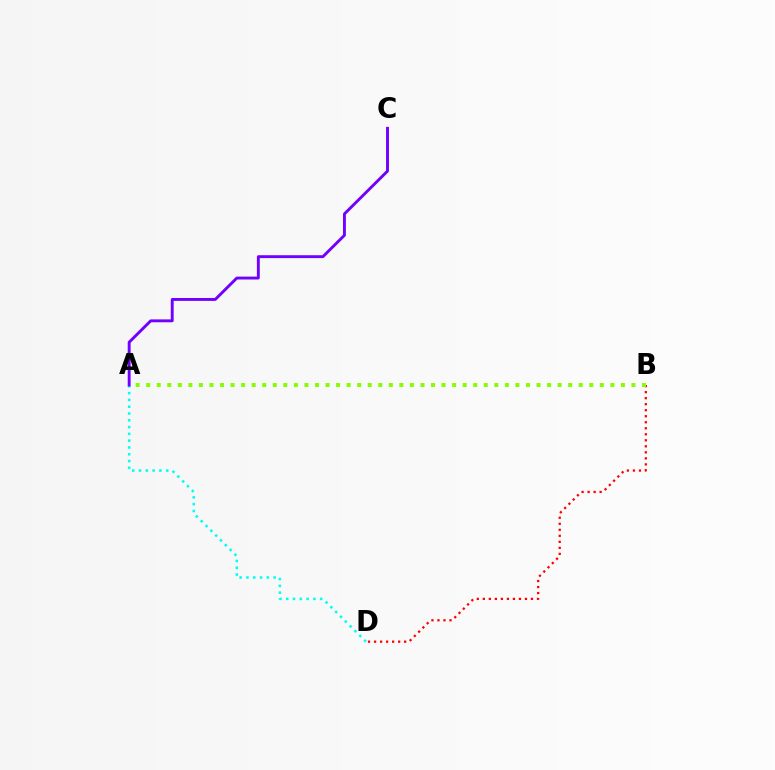{('B', 'D'): [{'color': '#ff0000', 'line_style': 'dotted', 'thickness': 1.64}], ('A', 'D'): [{'color': '#00fff6', 'line_style': 'dotted', 'thickness': 1.85}], ('A', 'B'): [{'color': '#84ff00', 'line_style': 'dotted', 'thickness': 2.87}], ('A', 'C'): [{'color': '#7200ff', 'line_style': 'solid', 'thickness': 2.09}]}